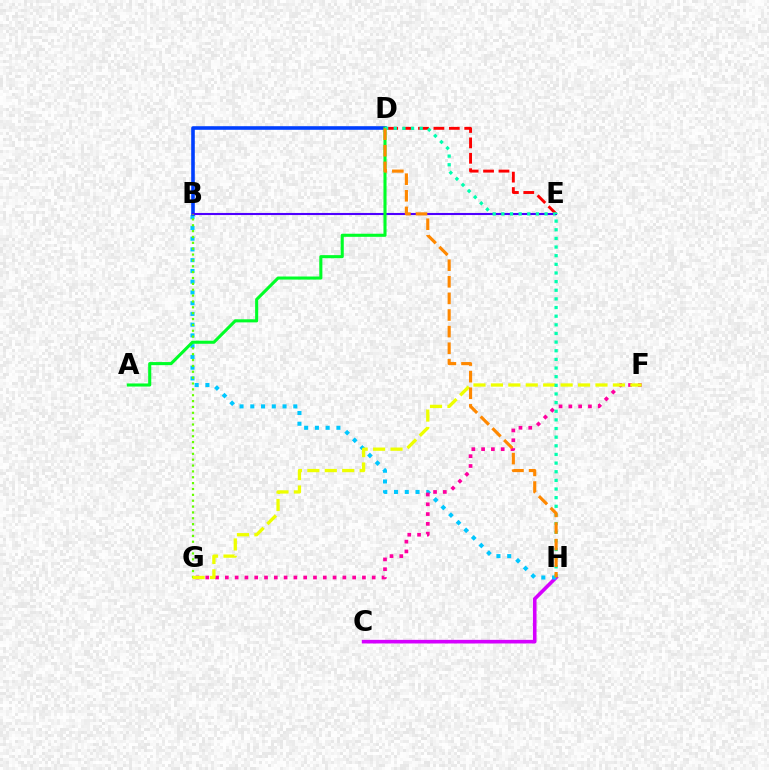{('C', 'H'): [{'color': '#d600ff', 'line_style': 'solid', 'thickness': 2.61}], ('B', 'H'): [{'color': '#00c7ff', 'line_style': 'dotted', 'thickness': 2.92}], ('D', 'E'): [{'color': '#ff0000', 'line_style': 'dashed', 'thickness': 2.09}], ('B', 'D'): [{'color': '#003fff', 'line_style': 'solid', 'thickness': 2.6}], ('F', 'G'): [{'color': '#ff00a0', 'line_style': 'dotted', 'thickness': 2.66}, {'color': '#eeff00', 'line_style': 'dashed', 'thickness': 2.37}], ('B', 'E'): [{'color': '#4f00ff', 'line_style': 'solid', 'thickness': 1.51}], ('B', 'G'): [{'color': '#66ff00', 'line_style': 'dotted', 'thickness': 1.59}], ('A', 'D'): [{'color': '#00ff27', 'line_style': 'solid', 'thickness': 2.22}], ('D', 'H'): [{'color': '#00ffaf', 'line_style': 'dotted', 'thickness': 2.35}, {'color': '#ff8800', 'line_style': 'dashed', 'thickness': 2.26}]}